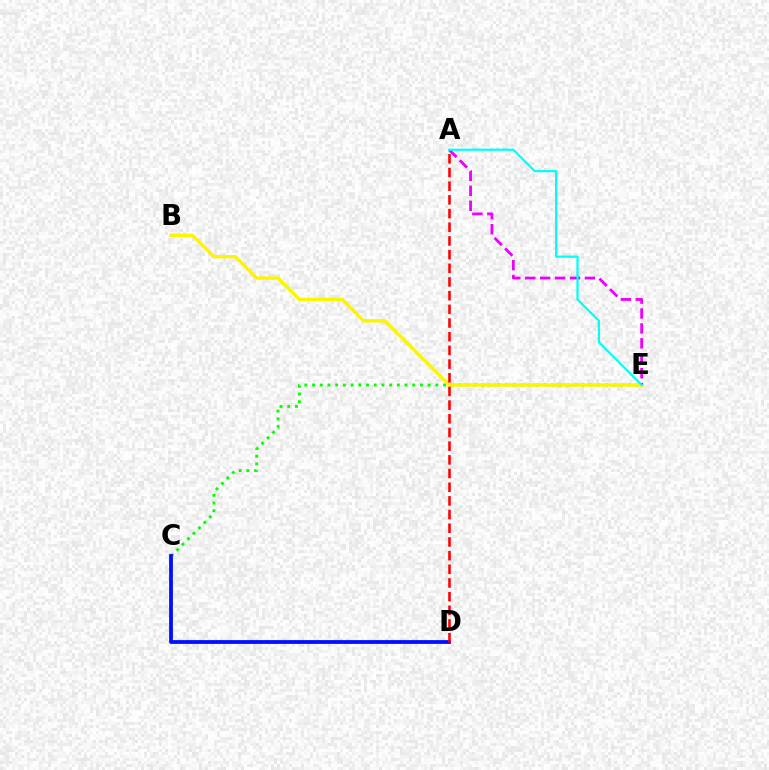{('C', 'E'): [{'color': '#08ff00', 'line_style': 'dotted', 'thickness': 2.09}], ('B', 'E'): [{'color': '#fcf500', 'line_style': 'solid', 'thickness': 2.43}], ('A', 'E'): [{'color': '#ee00ff', 'line_style': 'dashed', 'thickness': 2.03}, {'color': '#00fff6', 'line_style': 'solid', 'thickness': 1.59}], ('C', 'D'): [{'color': '#0010ff', 'line_style': 'solid', 'thickness': 2.72}], ('A', 'D'): [{'color': '#ff0000', 'line_style': 'dashed', 'thickness': 1.86}]}